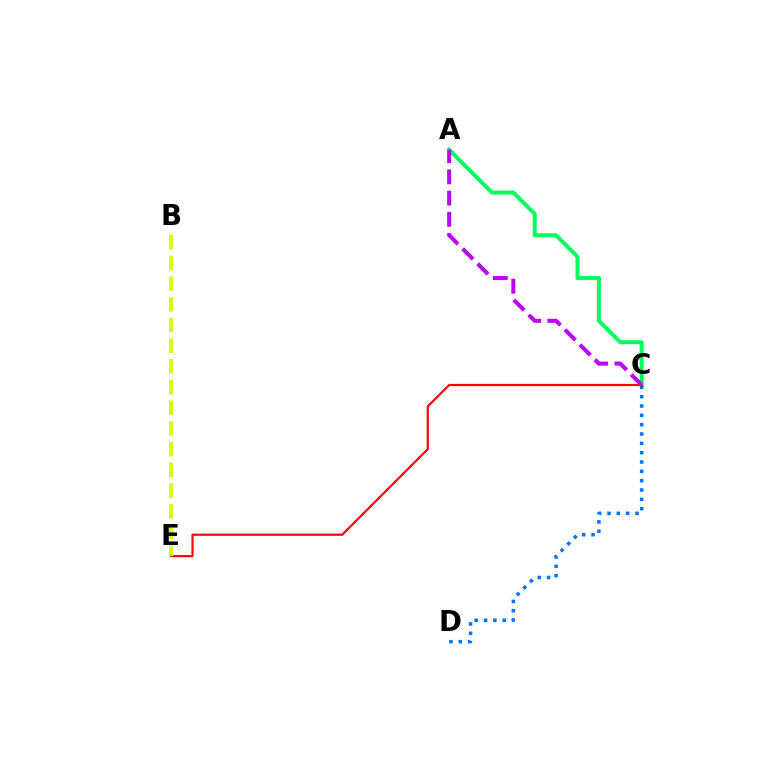{('A', 'C'): [{'color': '#00ff5c', 'line_style': 'solid', 'thickness': 2.87}, {'color': '#b900ff', 'line_style': 'dashed', 'thickness': 2.88}], ('C', 'D'): [{'color': '#0074ff', 'line_style': 'dotted', 'thickness': 2.54}], ('C', 'E'): [{'color': '#ff0000', 'line_style': 'solid', 'thickness': 1.56}], ('B', 'E'): [{'color': '#d1ff00', 'line_style': 'dashed', 'thickness': 2.81}]}